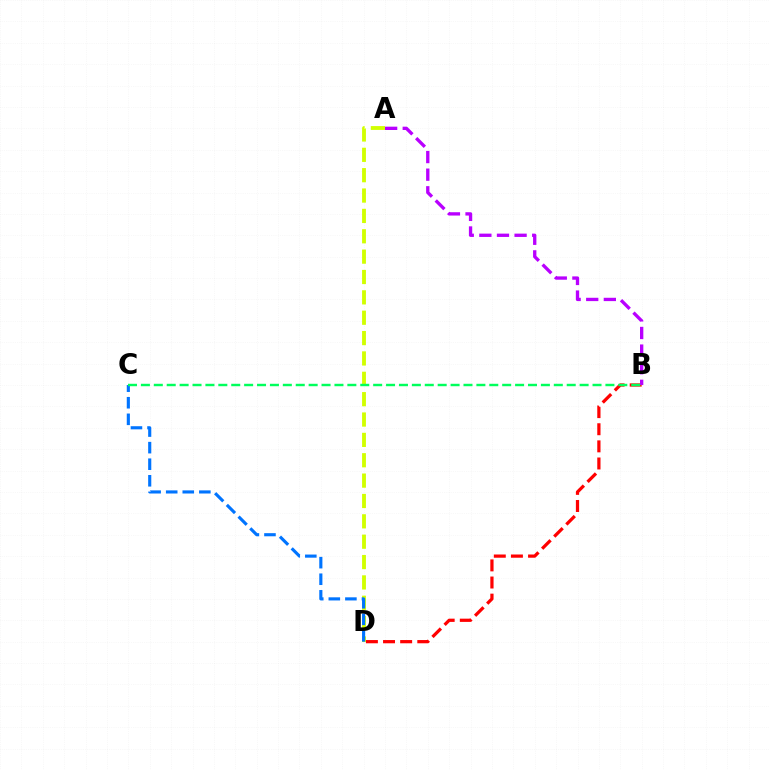{('B', 'D'): [{'color': '#ff0000', 'line_style': 'dashed', 'thickness': 2.33}], ('A', 'D'): [{'color': '#d1ff00', 'line_style': 'dashed', 'thickness': 2.77}], ('A', 'B'): [{'color': '#b900ff', 'line_style': 'dashed', 'thickness': 2.39}], ('C', 'D'): [{'color': '#0074ff', 'line_style': 'dashed', 'thickness': 2.25}], ('B', 'C'): [{'color': '#00ff5c', 'line_style': 'dashed', 'thickness': 1.75}]}